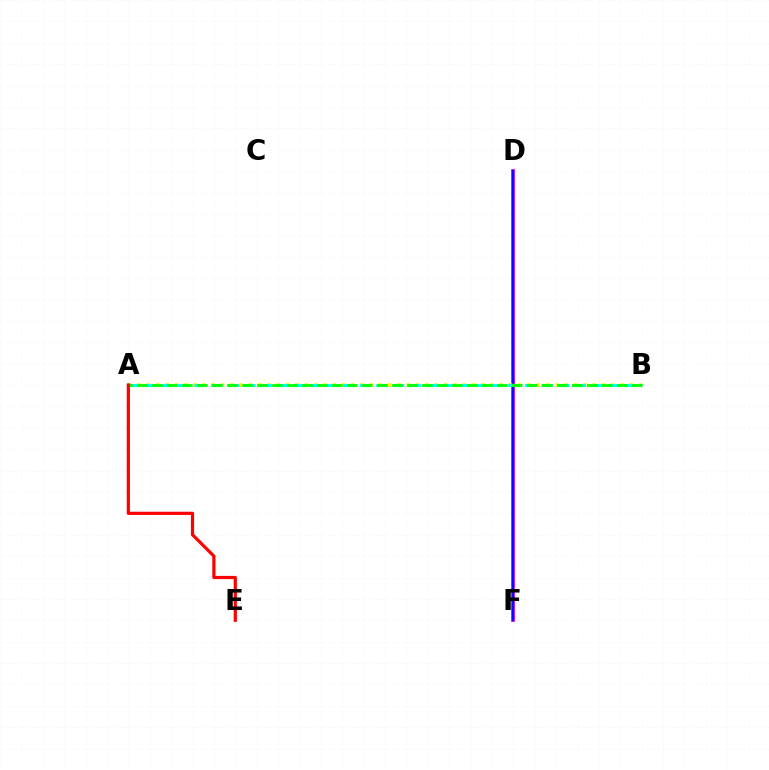{('D', 'F'): [{'color': '#ee00ff', 'line_style': 'solid', 'thickness': 2.7}, {'color': '#0010ff', 'line_style': 'solid', 'thickness': 1.67}], ('A', 'B'): [{'color': '#fcf500', 'line_style': 'dotted', 'thickness': 2.52}, {'color': '#00fff6', 'line_style': 'dashed', 'thickness': 2.24}, {'color': '#08ff00', 'line_style': 'dashed', 'thickness': 2.04}], ('A', 'E'): [{'color': '#ff0000', 'line_style': 'solid', 'thickness': 2.31}]}